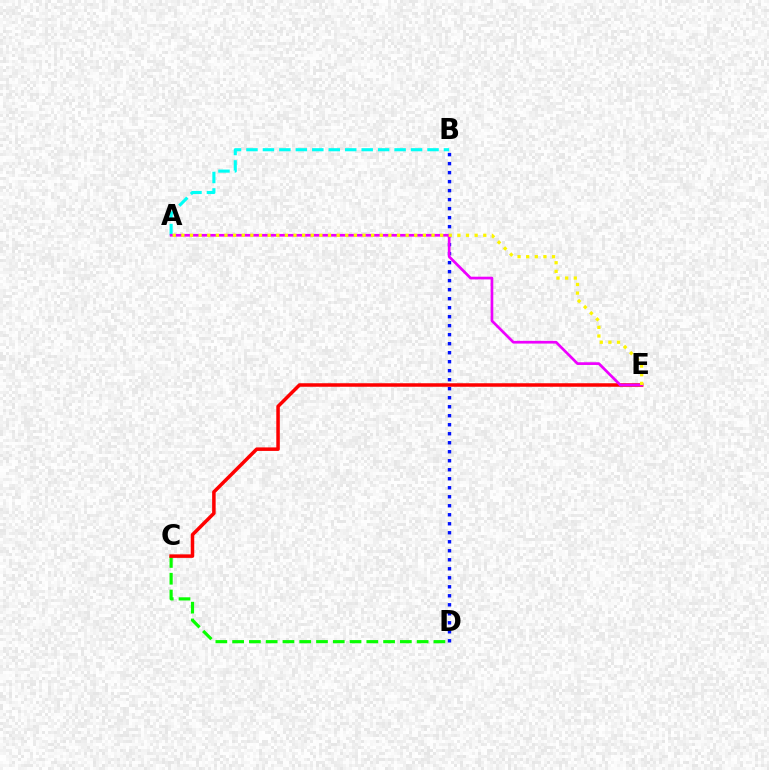{('A', 'B'): [{'color': '#00fff6', 'line_style': 'dashed', 'thickness': 2.24}], ('C', 'D'): [{'color': '#08ff00', 'line_style': 'dashed', 'thickness': 2.28}], ('C', 'E'): [{'color': '#ff0000', 'line_style': 'solid', 'thickness': 2.53}], ('B', 'D'): [{'color': '#0010ff', 'line_style': 'dotted', 'thickness': 2.45}], ('A', 'E'): [{'color': '#ee00ff', 'line_style': 'solid', 'thickness': 1.95}, {'color': '#fcf500', 'line_style': 'dotted', 'thickness': 2.34}]}